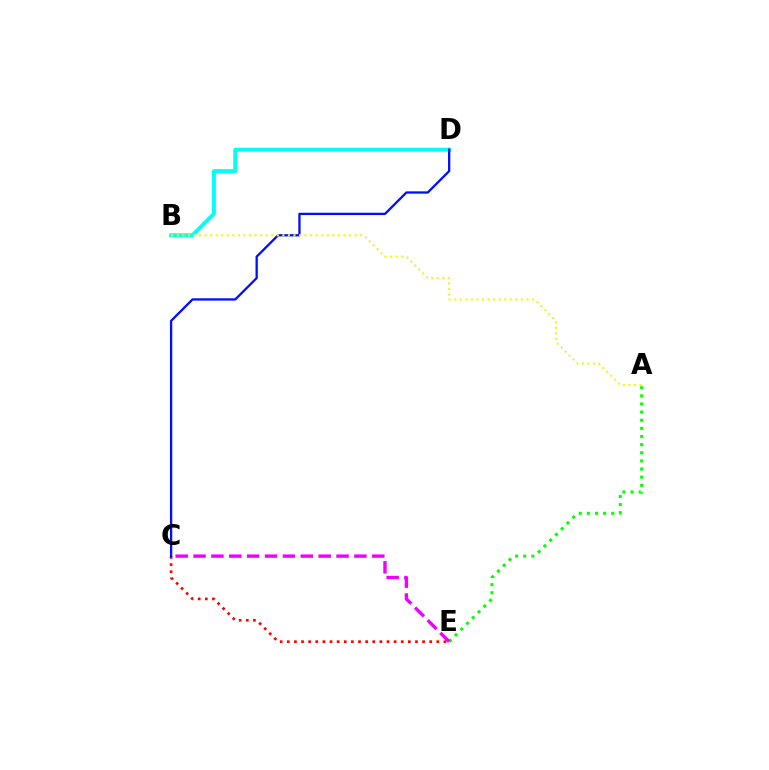{('C', 'E'): [{'color': '#ff0000', 'line_style': 'dotted', 'thickness': 1.93}, {'color': '#ee00ff', 'line_style': 'dashed', 'thickness': 2.43}], ('A', 'E'): [{'color': '#08ff00', 'line_style': 'dotted', 'thickness': 2.21}], ('B', 'D'): [{'color': '#00fff6', 'line_style': 'solid', 'thickness': 2.88}], ('C', 'D'): [{'color': '#0010ff', 'line_style': 'solid', 'thickness': 1.66}], ('A', 'B'): [{'color': '#fcf500', 'line_style': 'dotted', 'thickness': 1.51}]}